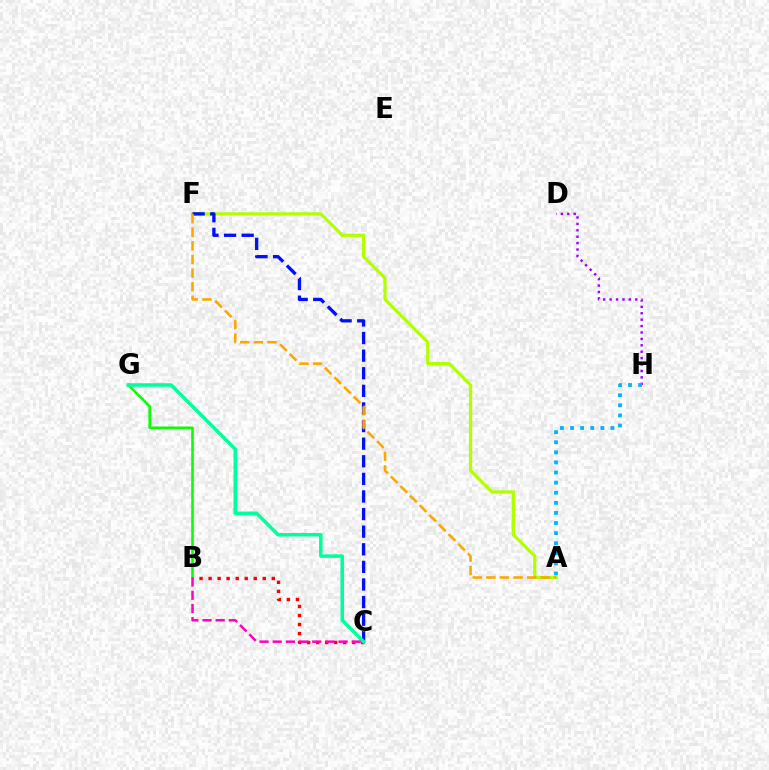{('D', 'H'): [{'color': '#9b00ff', 'line_style': 'dotted', 'thickness': 1.74}], ('B', 'G'): [{'color': '#08ff00', 'line_style': 'solid', 'thickness': 1.85}], ('B', 'C'): [{'color': '#ff0000', 'line_style': 'dotted', 'thickness': 2.45}, {'color': '#ff00bd', 'line_style': 'dashed', 'thickness': 1.79}], ('A', 'F'): [{'color': '#b3ff00', 'line_style': 'solid', 'thickness': 2.35}, {'color': '#ffa500', 'line_style': 'dashed', 'thickness': 1.85}], ('C', 'F'): [{'color': '#0010ff', 'line_style': 'dashed', 'thickness': 2.39}], ('C', 'G'): [{'color': '#00ff9d', 'line_style': 'solid', 'thickness': 2.54}], ('A', 'H'): [{'color': '#00b5ff', 'line_style': 'dotted', 'thickness': 2.74}]}